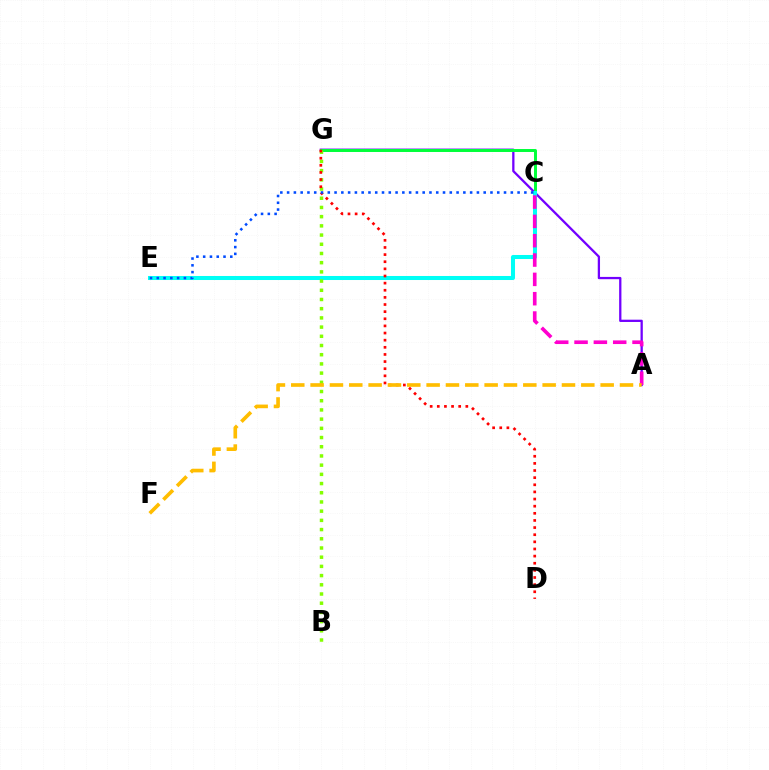{('A', 'G'): [{'color': '#7200ff', 'line_style': 'solid', 'thickness': 1.64}], ('C', 'G'): [{'color': '#00ff39', 'line_style': 'solid', 'thickness': 2.13}], ('C', 'E'): [{'color': '#00fff6', 'line_style': 'solid', 'thickness': 2.9}, {'color': '#004bff', 'line_style': 'dotted', 'thickness': 1.84}], ('B', 'G'): [{'color': '#84ff00', 'line_style': 'dotted', 'thickness': 2.5}], ('D', 'G'): [{'color': '#ff0000', 'line_style': 'dotted', 'thickness': 1.94}], ('A', 'C'): [{'color': '#ff00cf', 'line_style': 'dashed', 'thickness': 2.63}], ('A', 'F'): [{'color': '#ffbd00', 'line_style': 'dashed', 'thickness': 2.63}]}